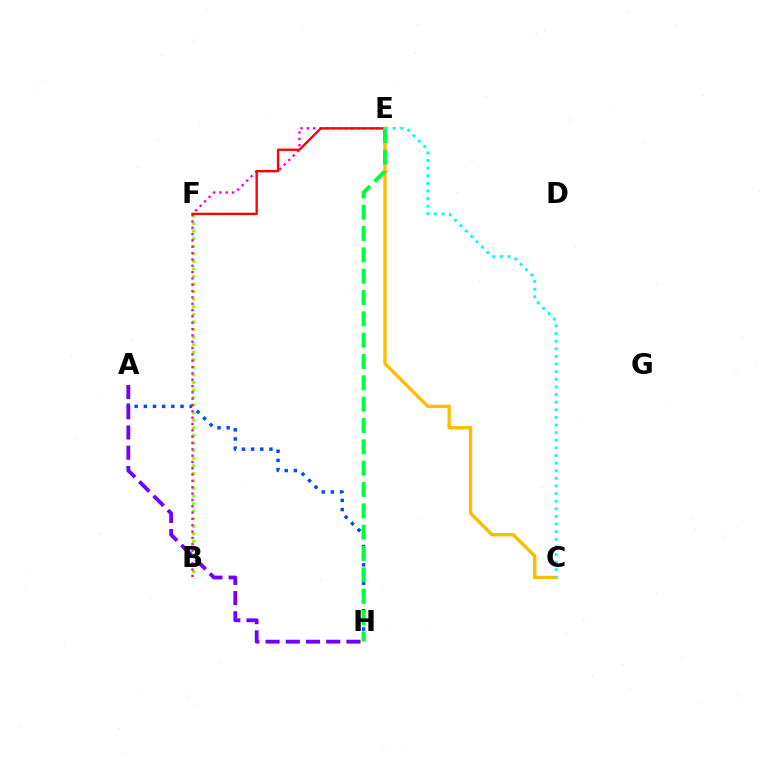{('A', 'H'): [{'color': '#004bff', 'line_style': 'dotted', 'thickness': 2.49}, {'color': '#7200ff', 'line_style': 'dashed', 'thickness': 2.75}], ('B', 'F'): [{'color': '#84ff00', 'line_style': 'dotted', 'thickness': 2.06}], ('B', 'E'): [{'color': '#ff00cf', 'line_style': 'dotted', 'thickness': 1.72}], ('E', 'F'): [{'color': '#ff0000', 'line_style': 'solid', 'thickness': 1.68}], ('C', 'E'): [{'color': '#ffbd00', 'line_style': 'solid', 'thickness': 2.44}, {'color': '#00fff6', 'line_style': 'dotted', 'thickness': 2.07}], ('E', 'H'): [{'color': '#00ff39', 'line_style': 'dashed', 'thickness': 2.9}]}